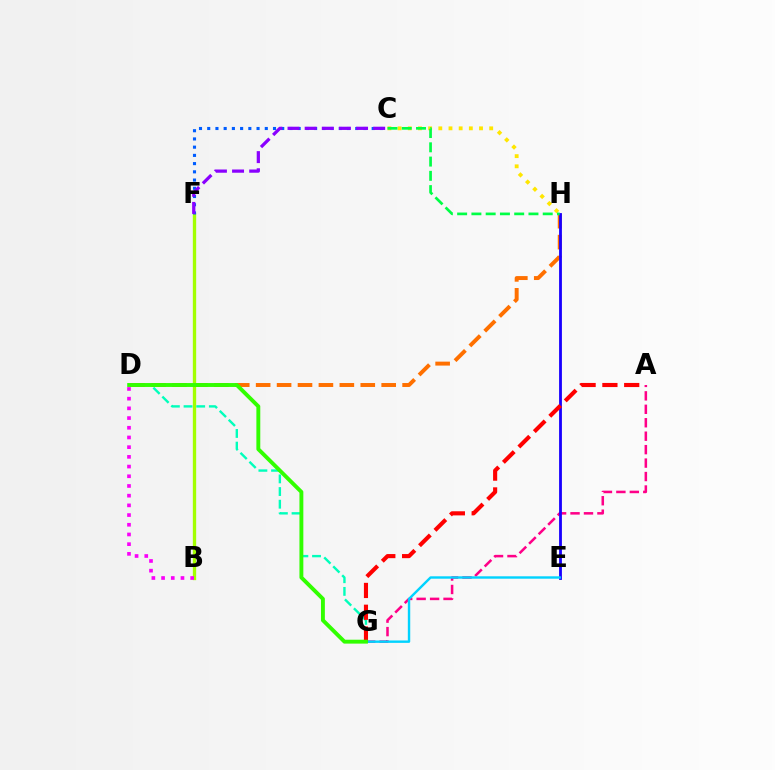{('B', 'F'): [{'color': '#a2ff00', 'line_style': 'solid', 'thickness': 2.39}], ('D', 'G'): [{'color': '#00ffbb', 'line_style': 'dashed', 'thickness': 1.72}, {'color': '#31ff00', 'line_style': 'solid', 'thickness': 2.81}], ('C', 'H'): [{'color': '#ffe600', 'line_style': 'dotted', 'thickness': 2.77}, {'color': '#00ff45', 'line_style': 'dashed', 'thickness': 1.94}], ('A', 'G'): [{'color': '#ff0088', 'line_style': 'dashed', 'thickness': 1.83}, {'color': '#ff0000', 'line_style': 'dashed', 'thickness': 2.96}], ('C', 'F'): [{'color': '#005dff', 'line_style': 'dotted', 'thickness': 2.23}, {'color': '#8a00ff', 'line_style': 'dashed', 'thickness': 2.33}], ('D', 'H'): [{'color': '#ff7000', 'line_style': 'dashed', 'thickness': 2.84}], ('E', 'H'): [{'color': '#1900ff', 'line_style': 'solid', 'thickness': 2.02}], ('E', 'G'): [{'color': '#00d3ff', 'line_style': 'solid', 'thickness': 1.73}], ('B', 'D'): [{'color': '#fa00f9', 'line_style': 'dotted', 'thickness': 2.64}]}